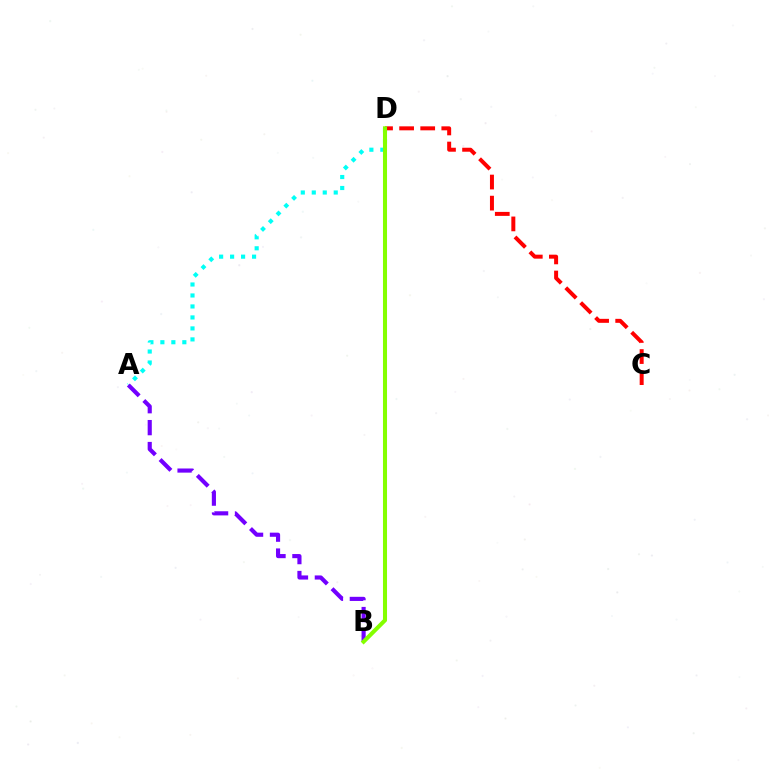{('A', 'D'): [{'color': '#00fff6', 'line_style': 'dotted', 'thickness': 2.98}], ('C', 'D'): [{'color': '#ff0000', 'line_style': 'dashed', 'thickness': 2.86}], ('A', 'B'): [{'color': '#7200ff', 'line_style': 'dashed', 'thickness': 2.98}], ('B', 'D'): [{'color': '#84ff00', 'line_style': 'solid', 'thickness': 2.92}]}